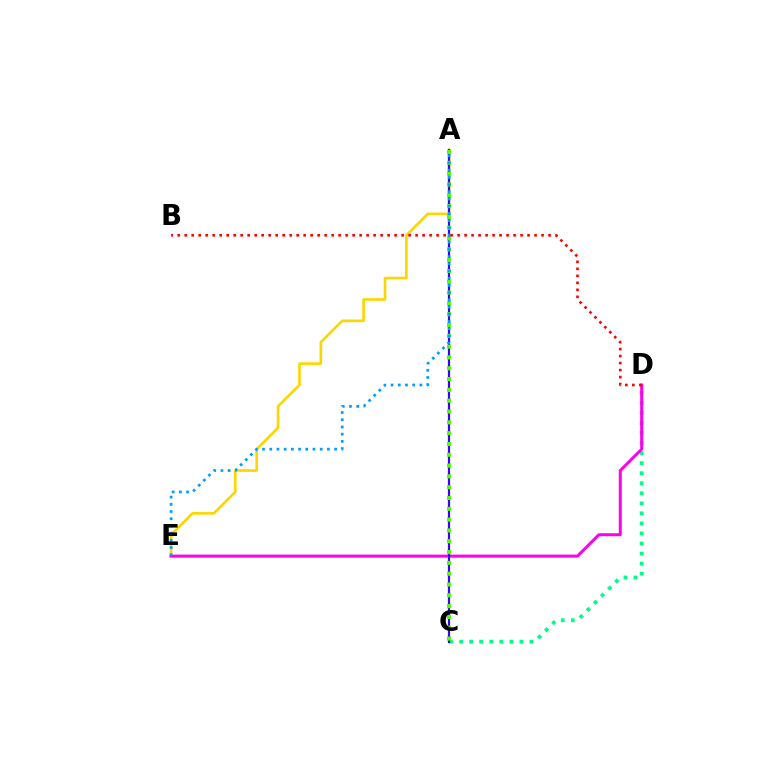{('C', 'D'): [{'color': '#00ff86', 'line_style': 'dotted', 'thickness': 2.73}], ('A', 'E'): [{'color': '#ffd500', 'line_style': 'solid', 'thickness': 1.9}, {'color': '#009eff', 'line_style': 'dotted', 'thickness': 1.96}], ('D', 'E'): [{'color': '#ff00ed', 'line_style': 'solid', 'thickness': 2.16}], ('A', 'C'): [{'color': '#3700ff', 'line_style': 'solid', 'thickness': 1.59}, {'color': '#4fff00', 'line_style': 'dotted', 'thickness': 2.94}], ('B', 'D'): [{'color': '#ff0000', 'line_style': 'dotted', 'thickness': 1.9}]}